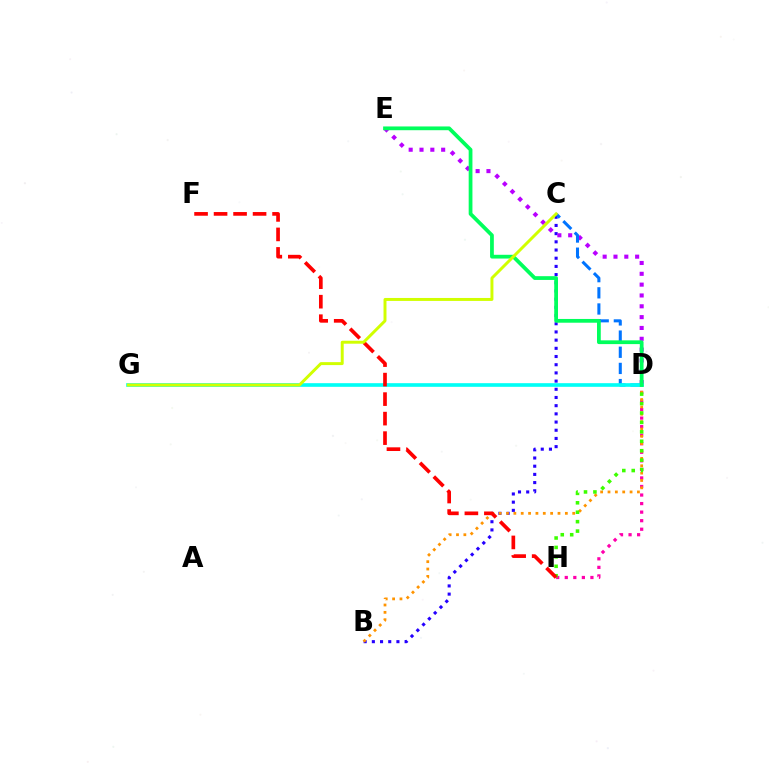{('B', 'C'): [{'color': '#2500ff', 'line_style': 'dotted', 'thickness': 2.23}], ('D', 'H'): [{'color': '#ff00ac', 'line_style': 'dotted', 'thickness': 2.32}, {'color': '#3dff00', 'line_style': 'dotted', 'thickness': 2.56}], ('D', 'E'): [{'color': '#b900ff', 'line_style': 'dotted', 'thickness': 2.94}, {'color': '#00ff5c', 'line_style': 'solid', 'thickness': 2.71}], ('B', 'D'): [{'color': '#ff9400', 'line_style': 'dotted', 'thickness': 2.0}], ('C', 'D'): [{'color': '#0074ff', 'line_style': 'dashed', 'thickness': 2.2}], ('D', 'G'): [{'color': '#00fff6', 'line_style': 'solid', 'thickness': 2.62}], ('F', 'H'): [{'color': '#ff0000', 'line_style': 'dashed', 'thickness': 2.65}], ('C', 'G'): [{'color': '#d1ff00', 'line_style': 'solid', 'thickness': 2.13}]}